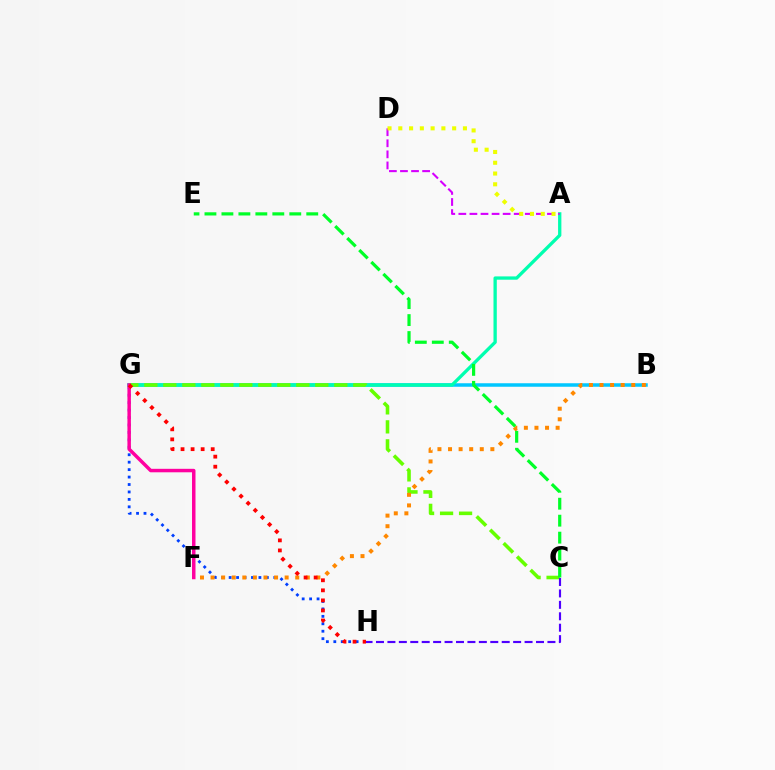{('B', 'G'): [{'color': '#00c7ff', 'line_style': 'solid', 'thickness': 2.53}], ('A', 'G'): [{'color': '#00ffaf', 'line_style': 'solid', 'thickness': 2.38}], ('G', 'H'): [{'color': '#003fff', 'line_style': 'dotted', 'thickness': 2.02}, {'color': '#ff0000', 'line_style': 'dotted', 'thickness': 2.73}], ('C', 'G'): [{'color': '#66ff00', 'line_style': 'dashed', 'thickness': 2.58}], ('B', 'F'): [{'color': '#ff8800', 'line_style': 'dotted', 'thickness': 2.88}], ('F', 'G'): [{'color': '#ff00a0', 'line_style': 'solid', 'thickness': 2.5}], ('A', 'D'): [{'color': '#d600ff', 'line_style': 'dashed', 'thickness': 1.5}, {'color': '#eeff00', 'line_style': 'dotted', 'thickness': 2.93}], ('C', 'H'): [{'color': '#4f00ff', 'line_style': 'dashed', 'thickness': 1.55}], ('C', 'E'): [{'color': '#00ff27', 'line_style': 'dashed', 'thickness': 2.3}]}